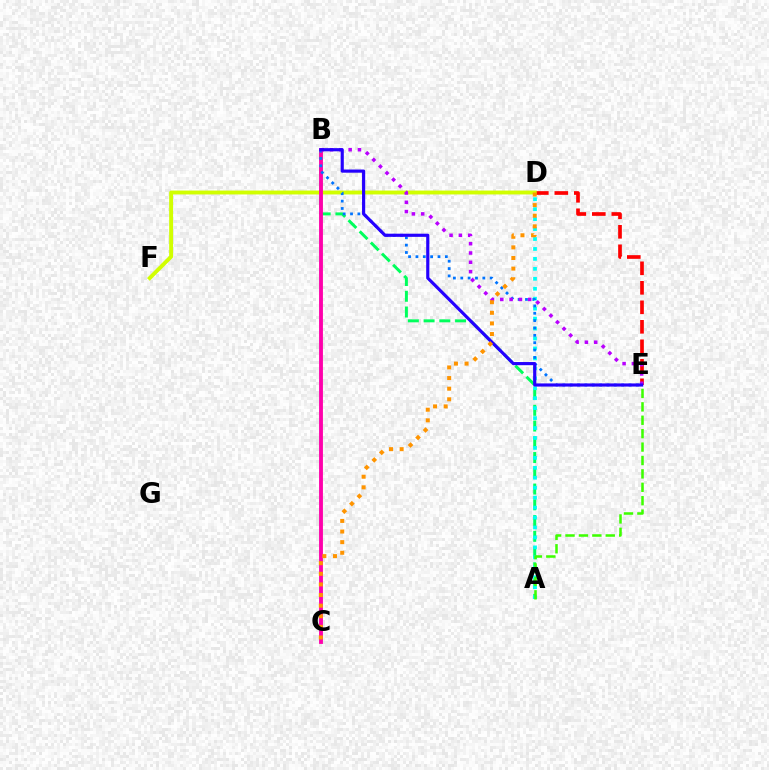{('D', 'E'): [{'color': '#ff0000', 'line_style': 'dashed', 'thickness': 2.65}], ('A', 'B'): [{'color': '#00ff5c', 'line_style': 'dashed', 'thickness': 2.14}], ('D', 'F'): [{'color': '#d1ff00', 'line_style': 'solid', 'thickness': 2.81}], ('A', 'D'): [{'color': '#00fff6', 'line_style': 'dotted', 'thickness': 2.7}], ('B', 'C'): [{'color': '#ff00ac', 'line_style': 'solid', 'thickness': 2.77}], ('B', 'E'): [{'color': '#0074ff', 'line_style': 'dotted', 'thickness': 2.0}, {'color': '#b900ff', 'line_style': 'dotted', 'thickness': 2.53}, {'color': '#2500ff', 'line_style': 'solid', 'thickness': 2.27}], ('A', 'E'): [{'color': '#3dff00', 'line_style': 'dashed', 'thickness': 1.82}], ('C', 'D'): [{'color': '#ff9400', 'line_style': 'dotted', 'thickness': 2.88}]}